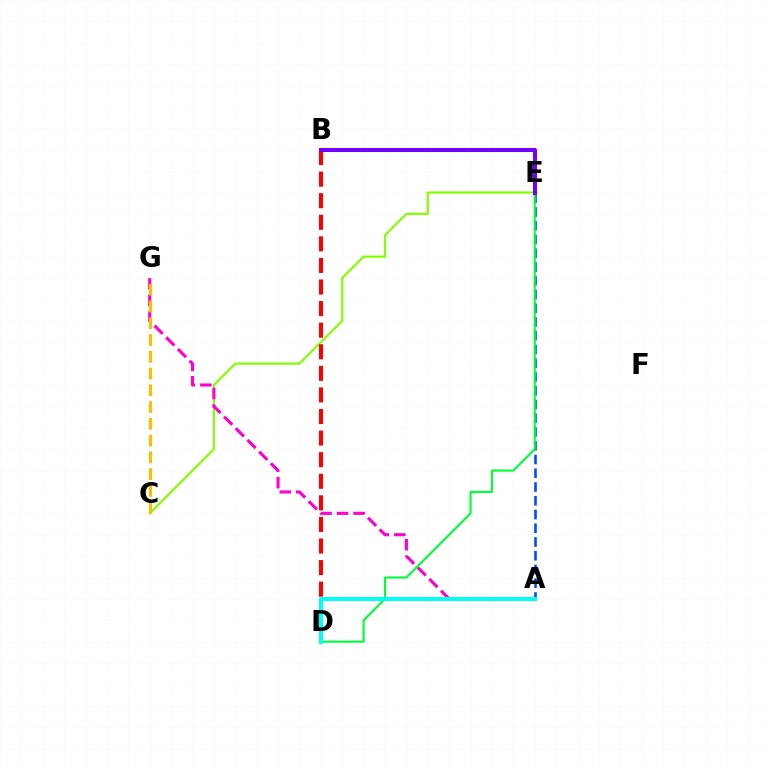{('C', 'E'): [{'color': '#84ff00', 'line_style': 'solid', 'thickness': 1.57}], ('A', 'G'): [{'color': '#ff00cf', 'line_style': 'dashed', 'thickness': 2.25}], ('C', 'G'): [{'color': '#ffbd00', 'line_style': 'dashed', 'thickness': 2.28}], ('A', 'E'): [{'color': '#004bff', 'line_style': 'dashed', 'thickness': 1.87}], ('B', 'D'): [{'color': '#ff0000', 'line_style': 'dashed', 'thickness': 2.93}], ('D', 'E'): [{'color': '#00ff39', 'line_style': 'solid', 'thickness': 1.54}], ('A', 'D'): [{'color': '#00fff6', 'line_style': 'solid', 'thickness': 2.9}], ('B', 'E'): [{'color': '#7200ff', 'line_style': 'solid', 'thickness': 2.91}]}